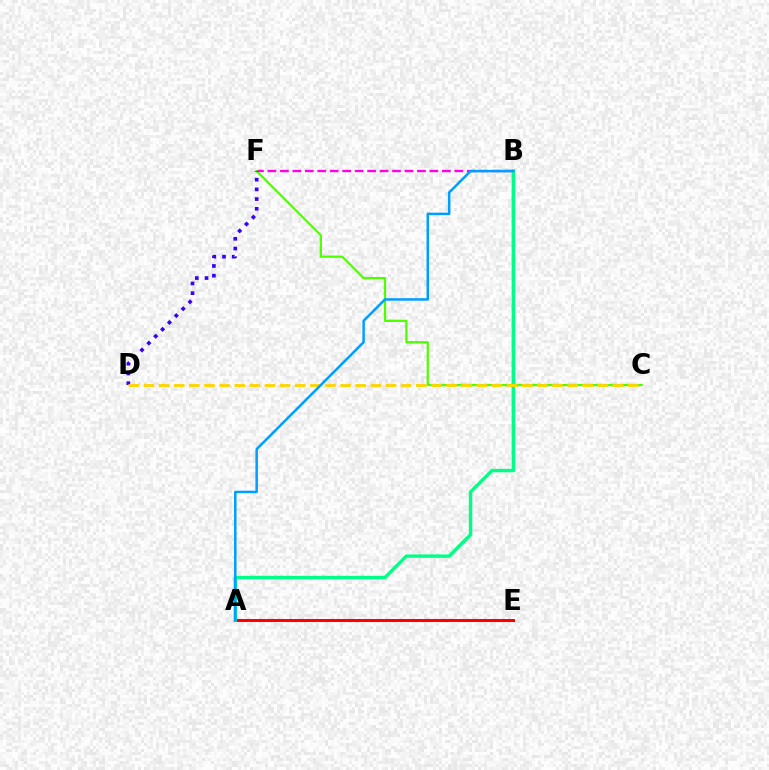{('A', 'E'): [{'color': '#ff0000', 'line_style': 'solid', 'thickness': 2.18}], ('B', 'F'): [{'color': '#ff00ed', 'line_style': 'dashed', 'thickness': 1.69}], ('A', 'B'): [{'color': '#00ff86', 'line_style': 'solid', 'thickness': 2.46}, {'color': '#009eff', 'line_style': 'solid', 'thickness': 1.8}], ('C', 'F'): [{'color': '#4fff00', 'line_style': 'solid', 'thickness': 1.61}], ('D', 'F'): [{'color': '#3700ff', 'line_style': 'dotted', 'thickness': 2.64}], ('C', 'D'): [{'color': '#ffd500', 'line_style': 'dashed', 'thickness': 2.06}]}